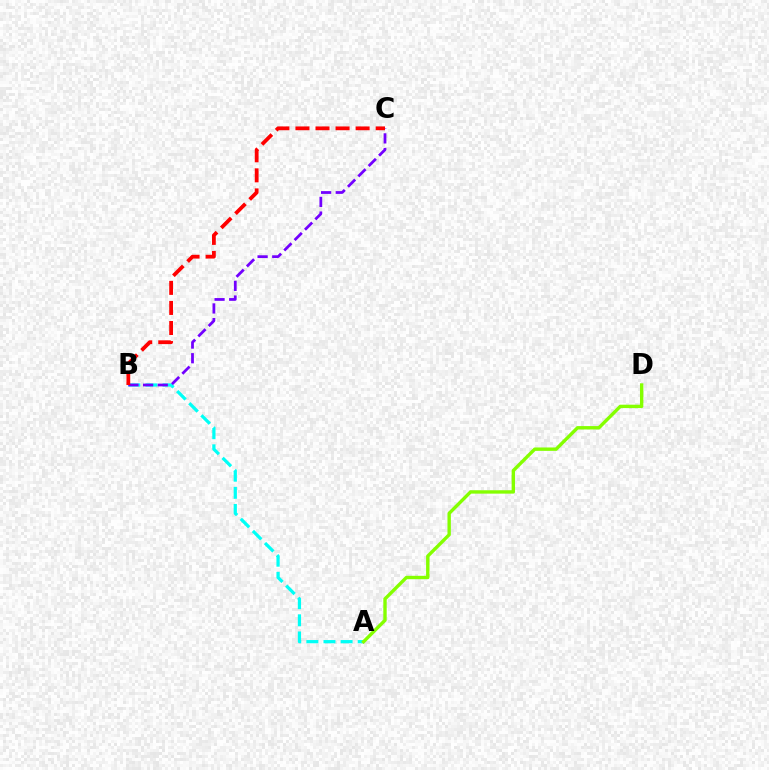{('A', 'B'): [{'color': '#00fff6', 'line_style': 'dashed', 'thickness': 2.33}], ('B', 'C'): [{'color': '#7200ff', 'line_style': 'dashed', 'thickness': 1.99}, {'color': '#ff0000', 'line_style': 'dashed', 'thickness': 2.73}], ('A', 'D'): [{'color': '#84ff00', 'line_style': 'solid', 'thickness': 2.43}]}